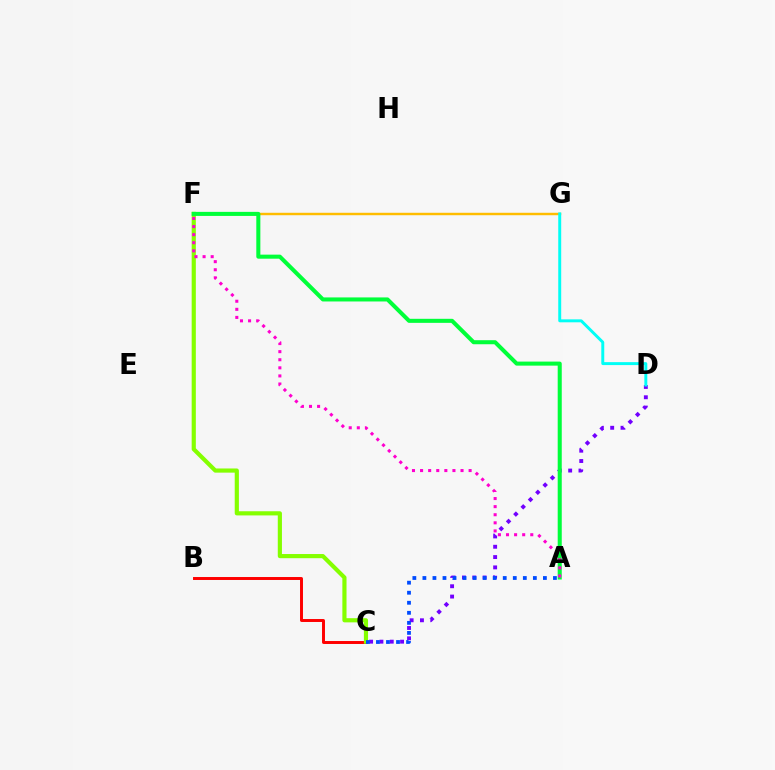{('B', 'C'): [{'color': '#ff0000', 'line_style': 'solid', 'thickness': 2.12}], ('C', 'F'): [{'color': '#84ff00', 'line_style': 'solid', 'thickness': 3.0}], ('F', 'G'): [{'color': '#ffbd00', 'line_style': 'solid', 'thickness': 1.76}], ('C', 'D'): [{'color': '#7200ff', 'line_style': 'dotted', 'thickness': 2.8}], ('A', 'F'): [{'color': '#00ff39', 'line_style': 'solid', 'thickness': 2.91}, {'color': '#ff00cf', 'line_style': 'dotted', 'thickness': 2.2}], ('D', 'G'): [{'color': '#00fff6', 'line_style': 'solid', 'thickness': 2.12}], ('A', 'C'): [{'color': '#004bff', 'line_style': 'dotted', 'thickness': 2.73}]}